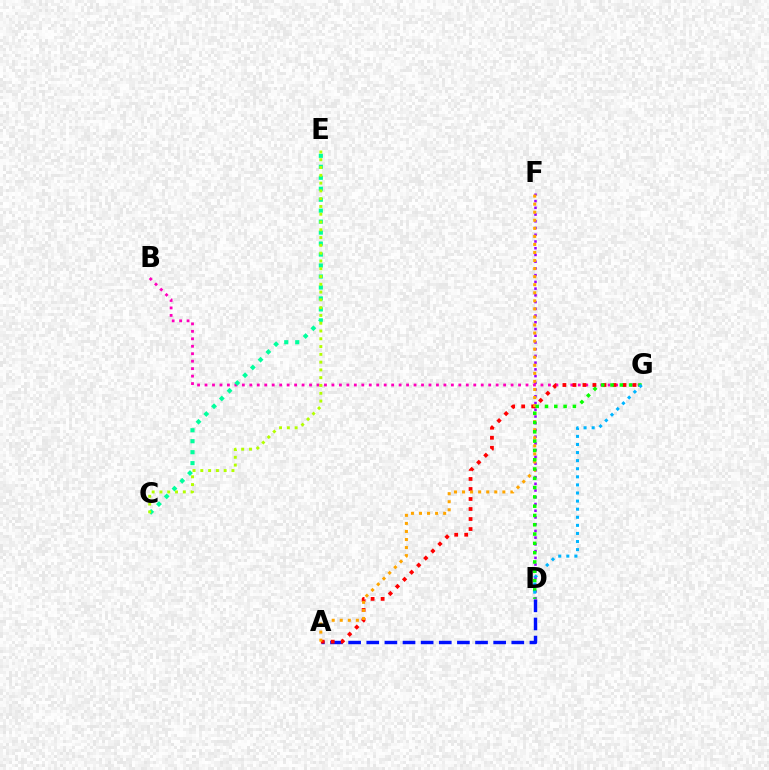{('A', 'D'): [{'color': '#0010ff', 'line_style': 'dashed', 'thickness': 2.46}], ('D', 'F'): [{'color': '#9b00ff', 'line_style': 'dotted', 'thickness': 1.83}], ('B', 'G'): [{'color': '#ff00bd', 'line_style': 'dotted', 'thickness': 2.03}], ('A', 'G'): [{'color': '#ff0000', 'line_style': 'dotted', 'thickness': 2.72}], ('C', 'E'): [{'color': '#00ff9d', 'line_style': 'dotted', 'thickness': 2.98}, {'color': '#b3ff00', 'line_style': 'dotted', 'thickness': 2.11}], ('A', 'F'): [{'color': '#ffa500', 'line_style': 'dotted', 'thickness': 2.19}], ('D', 'G'): [{'color': '#08ff00', 'line_style': 'dotted', 'thickness': 2.53}, {'color': '#00b5ff', 'line_style': 'dotted', 'thickness': 2.2}]}